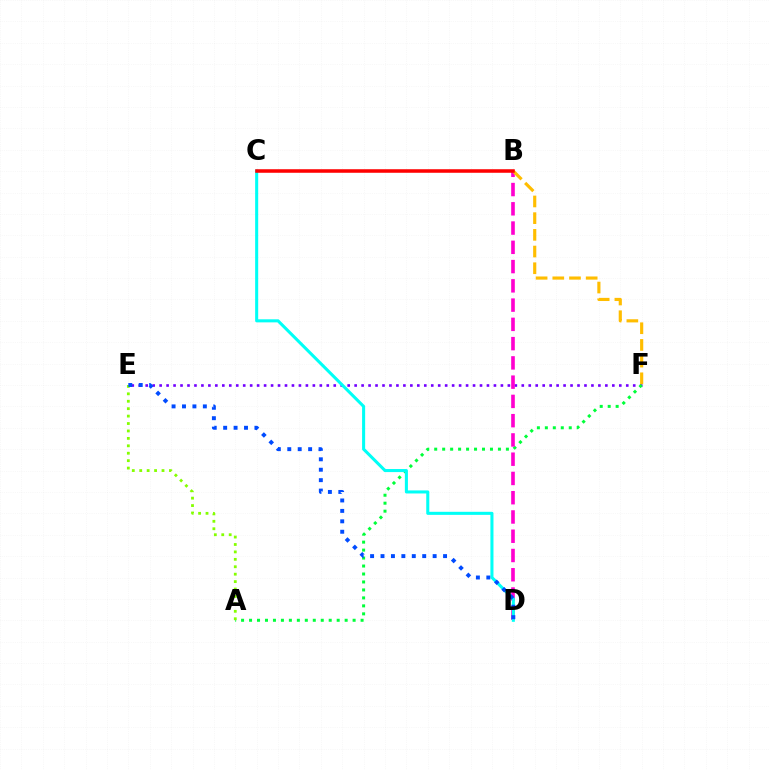{('E', 'F'): [{'color': '#7200ff', 'line_style': 'dotted', 'thickness': 1.89}], ('A', 'F'): [{'color': '#00ff39', 'line_style': 'dotted', 'thickness': 2.16}], ('B', 'D'): [{'color': '#ff00cf', 'line_style': 'dashed', 'thickness': 2.62}], ('B', 'F'): [{'color': '#ffbd00', 'line_style': 'dashed', 'thickness': 2.27}], ('C', 'D'): [{'color': '#00fff6', 'line_style': 'solid', 'thickness': 2.2}], ('A', 'E'): [{'color': '#84ff00', 'line_style': 'dotted', 'thickness': 2.02}], ('D', 'E'): [{'color': '#004bff', 'line_style': 'dotted', 'thickness': 2.83}], ('B', 'C'): [{'color': '#ff0000', 'line_style': 'solid', 'thickness': 2.55}]}